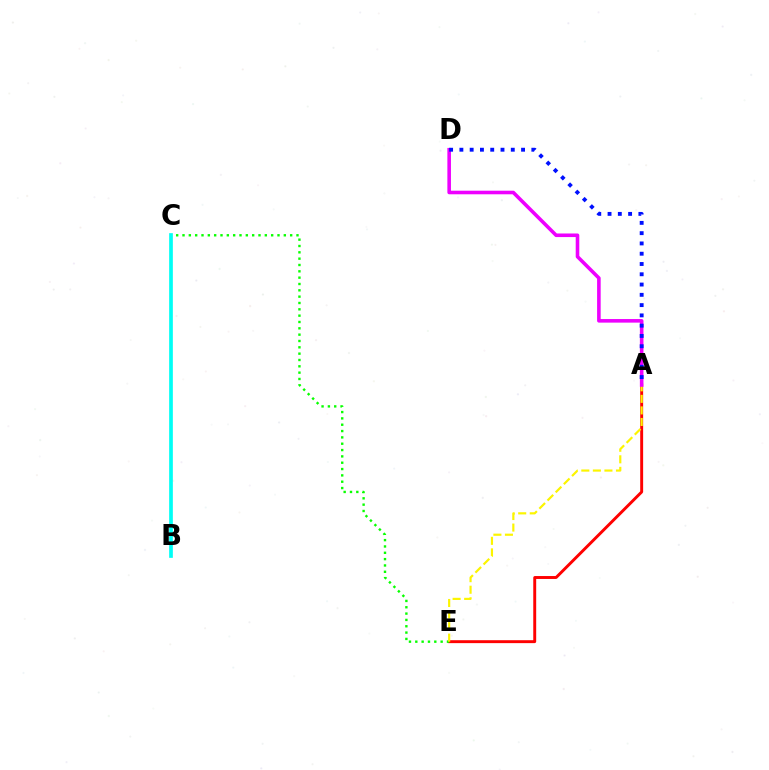{('A', 'E'): [{'color': '#ff0000', 'line_style': 'solid', 'thickness': 2.1}, {'color': '#fcf500', 'line_style': 'dashed', 'thickness': 1.57}], ('C', 'E'): [{'color': '#08ff00', 'line_style': 'dotted', 'thickness': 1.72}], ('A', 'D'): [{'color': '#ee00ff', 'line_style': 'solid', 'thickness': 2.58}, {'color': '#0010ff', 'line_style': 'dotted', 'thickness': 2.79}], ('B', 'C'): [{'color': '#00fff6', 'line_style': 'solid', 'thickness': 2.66}]}